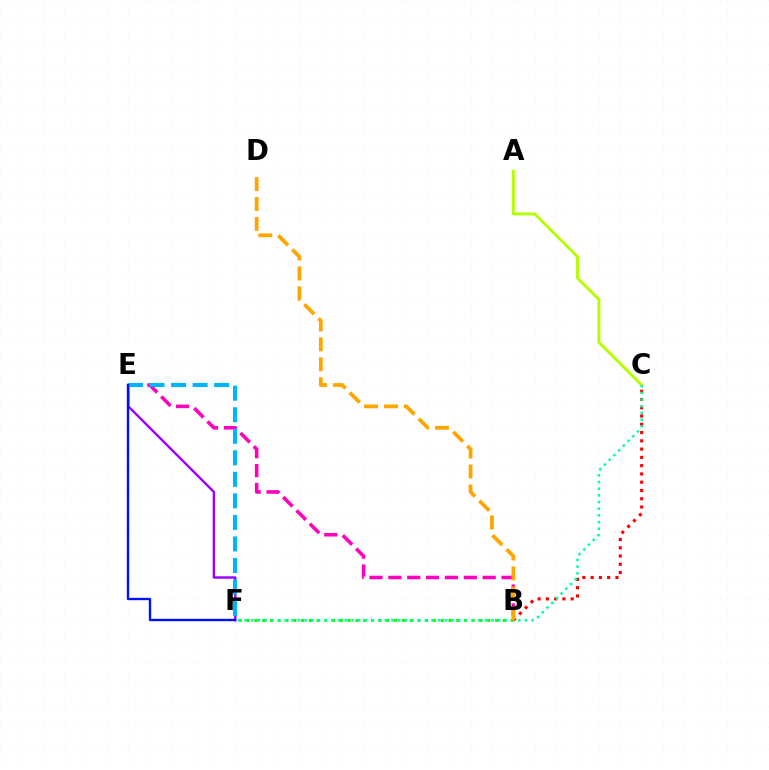{('A', 'C'): [{'color': '#b3ff00', 'line_style': 'solid', 'thickness': 2.08}], ('B', 'C'): [{'color': '#ff0000', 'line_style': 'dotted', 'thickness': 2.25}], ('B', 'F'): [{'color': '#08ff00', 'line_style': 'dotted', 'thickness': 2.11}], ('B', 'E'): [{'color': '#ff00bd', 'line_style': 'dashed', 'thickness': 2.56}], ('C', 'F'): [{'color': '#00ff9d', 'line_style': 'dotted', 'thickness': 1.81}], ('E', 'F'): [{'color': '#9b00ff', 'line_style': 'solid', 'thickness': 1.73}, {'color': '#00b5ff', 'line_style': 'dashed', 'thickness': 2.93}, {'color': '#0010ff', 'line_style': 'solid', 'thickness': 1.7}], ('B', 'D'): [{'color': '#ffa500', 'line_style': 'dashed', 'thickness': 2.71}]}